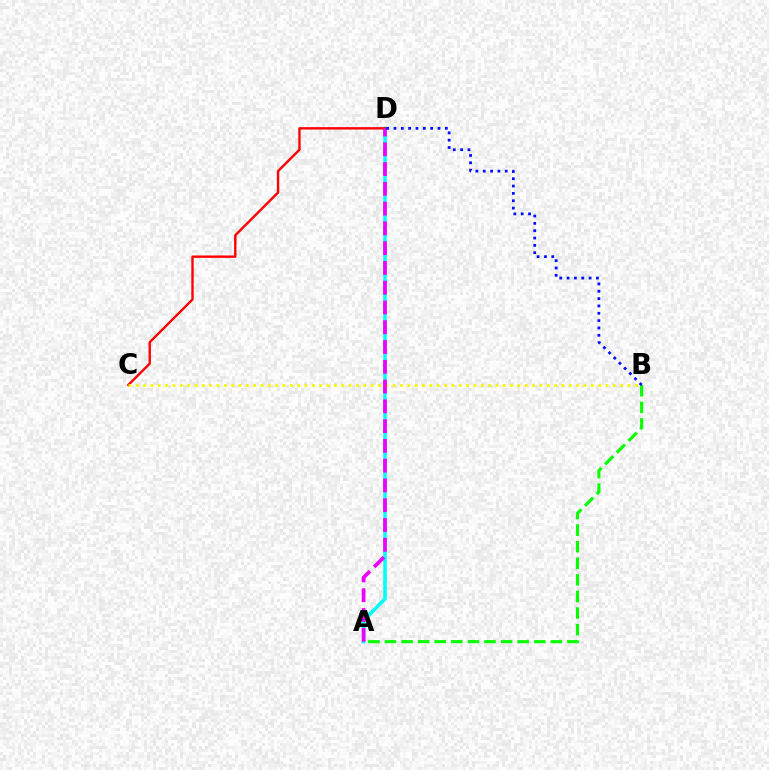{('A', 'D'): [{'color': '#00fff6', 'line_style': 'solid', 'thickness': 2.56}, {'color': '#ee00ff', 'line_style': 'dashed', 'thickness': 2.69}], ('C', 'D'): [{'color': '#ff0000', 'line_style': 'solid', 'thickness': 1.72}], ('B', 'C'): [{'color': '#fcf500', 'line_style': 'dotted', 'thickness': 1.99}], ('A', 'B'): [{'color': '#08ff00', 'line_style': 'dashed', 'thickness': 2.25}], ('B', 'D'): [{'color': '#0010ff', 'line_style': 'dotted', 'thickness': 1.99}]}